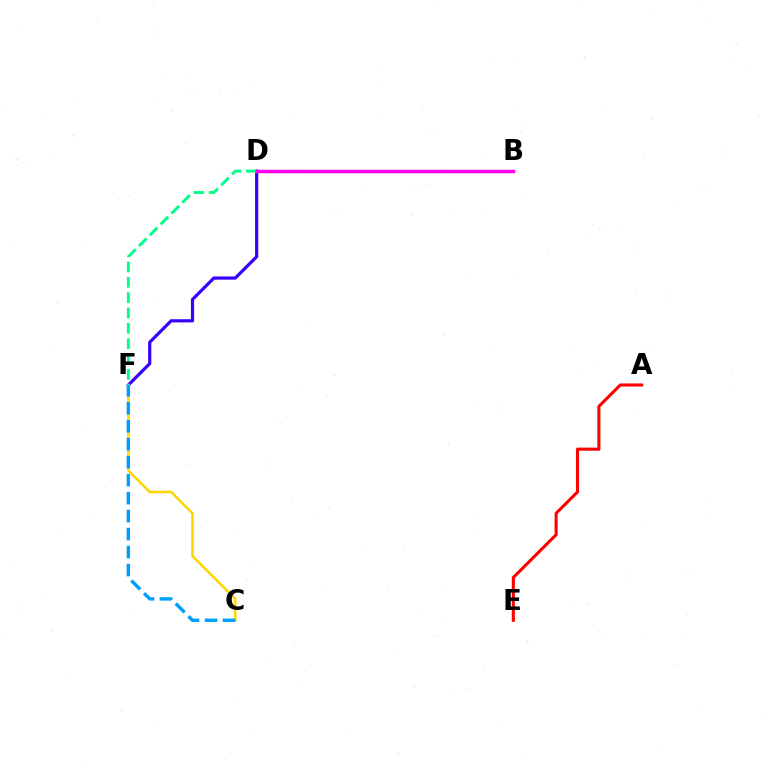{('B', 'D'): [{'color': '#4fff00', 'line_style': 'dashed', 'thickness': 1.81}, {'color': '#ff00ed', 'line_style': 'solid', 'thickness': 2.48}], ('D', 'F'): [{'color': '#3700ff', 'line_style': 'solid', 'thickness': 2.3}, {'color': '#00ff86', 'line_style': 'dashed', 'thickness': 2.08}], ('C', 'F'): [{'color': '#ffd500', 'line_style': 'solid', 'thickness': 1.82}, {'color': '#009eff', 'line_style': 'dashed', 'thickness': 2.44}], ('A', 'E'): [{'color': '#ff0000', 'line_style': 'solid', 'thickness': 2.22}]}